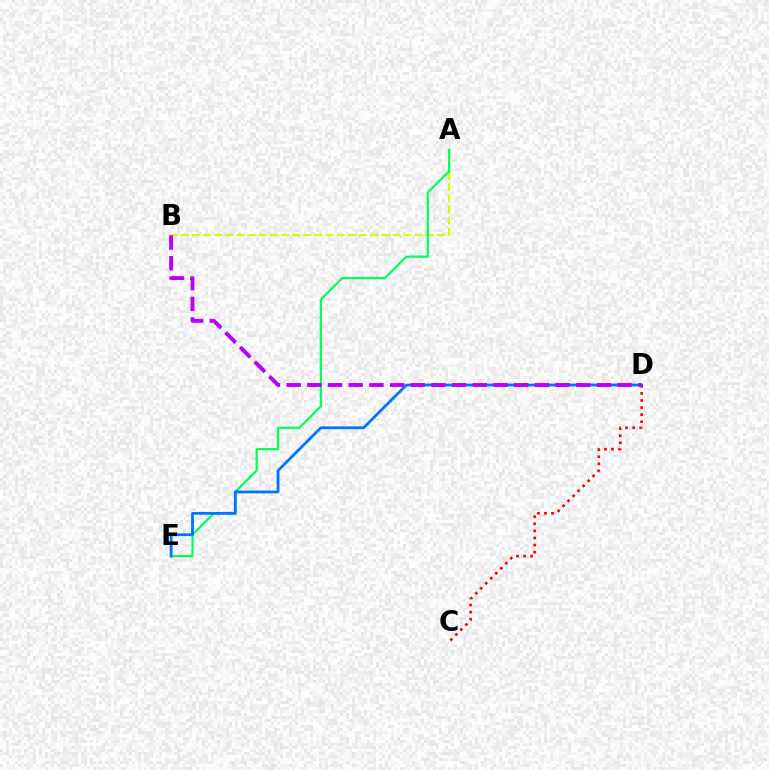{('C', 'D'): [{'color': '#ff0000', 'line_style': 'dotted', 'thickness': 1.92}], ('A', 'B'): [{'color': '#d1ff00', 'line_style': 'dashed', 'thickness': 1.51}], ('A', 'E'): [{'color': '#00ff5c', 'line_style': 'solid', 'thickness': 1.6}], ('D', 'E'): [{'color': '#0074ff', 'line_style': 'solid', 'thickness': 2.0}], ('B', 'D'): [{'color': '#b900ff', 'line_style': 'dashed', 'thickness': 2.81}]}